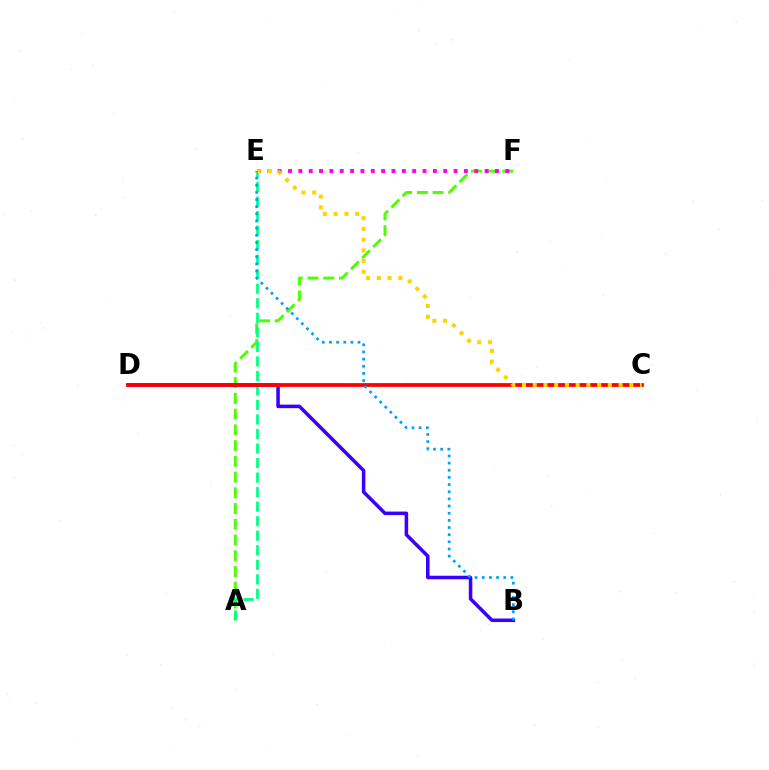{('A', 'F'): [{'color': '#4fff00', 'line_style': 'dashed', 'thickness': 2.14}], ('A', 'E'): [{'color': '#00ff86', 'line_style': 'dashed', 'thickness': 1.97}], ('B', 'D'): [{'color': '#3700ff', 'line_style': 'solid', 'thickness': 2.54}], ('E', 'F'): [{'color': '#ff00ed', 'line_style': 'dotted', 'thickness': 2.81}], ('C', 'D'): [{'color': '#ff0000', 'line_style': 'solid', 'thickness': 2.72}], ('C', 'E'): [{'color': '#ffd500', 'line_style': 'dotted', 'thickness': 2.91}], ('B', 'E'): [{'color': '#009eff', 'line_style': 'dotted', 'thickness': 1.94}]}